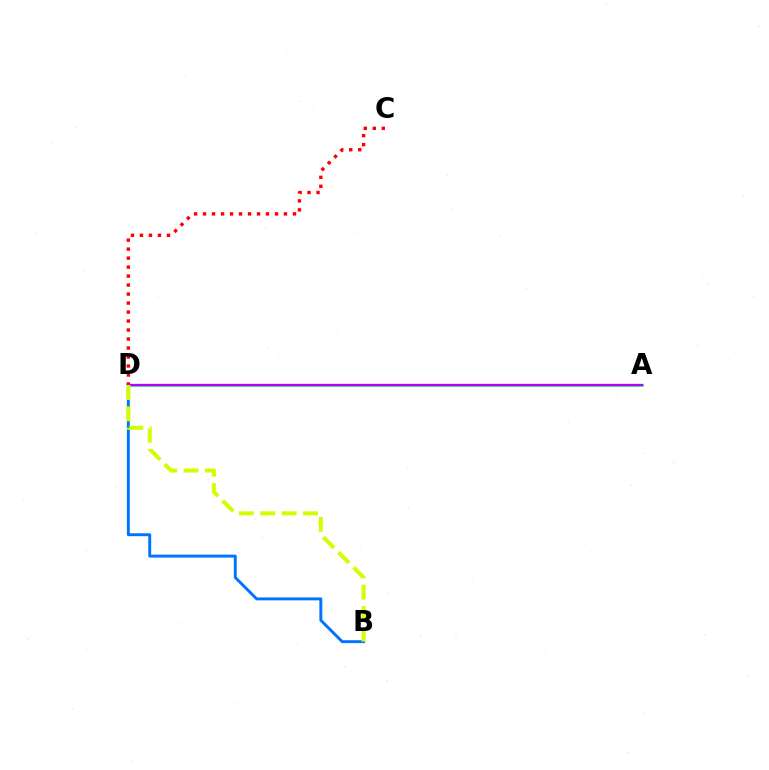{('B', 'D'): [{'color': '#0074ff', 'line_style': 'solid', 'thickness': 2.1}, {'color': '#d1ff00', 'line_style': 'dashed', 'thickness': 2.9}], ('A', 'D'): [{'color': '#00ff5c', 'line_style': 'solid', 'thickness': 1.83}, {'color': '#b900ff', 'line_style': 'solid', 'thickness': 1.66}], ('C', 'D'): [{'color': '#ff0000', 'line_style': 'dotted', 'thickness': 2.44}]}